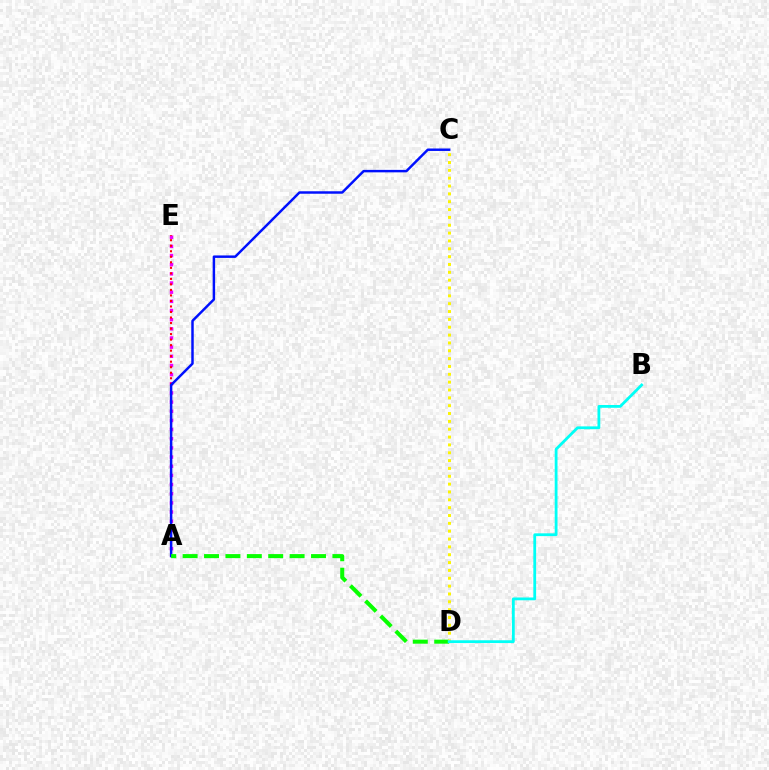{('A', 'E'): [{'color': '#ee00ff', 'line_style': 'dotted', 'thickness': 2.49}, {'color': '#ff0000', 'line_style': 'dotted', 'thickness': 1.5}], ('A', 'C'): [{'color': '#0010ff', 'line_style': 'solid', 'thickness': 1.78}], ('A', 'D'): [{'color': '#08ff00', 'line_style': 'dashed', 'thickness': 2.91}], ('C', 'D'): [{'color': '#fcf500', 'line_style': 'dotted', 'thickness': 2.13}], ('B', 'D'): [{'color': '#00fff6', 'line_style': 'solid', 'thickness': 2.01}]}